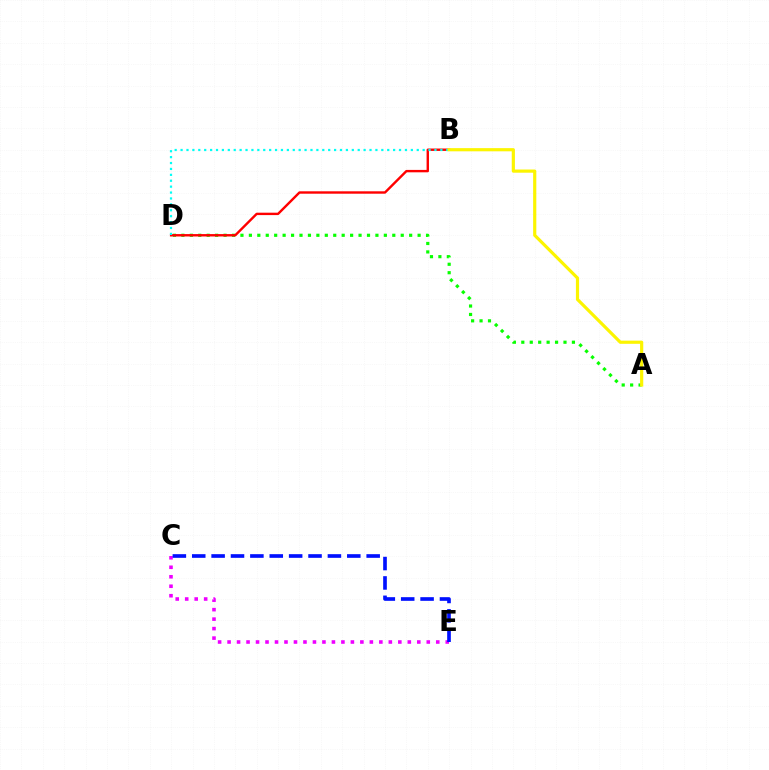{('A', 'D'): [{'color': '#08ff00', 'line_style': 'dotted', 'thickness': 2.29}], ('B', 'D'): [{'color': '#ff0000', 'line_style': 'solid', 'thickness': 1.73}, {'color': '#00fff6', 'line_style': 'dotted', 'thickness': 1.6}], ('C', 'E'): [{'color': '#ee00ff', 'line_style': 'dotted', 'thickness': 2.58}, {'color': '#0010ff', 'line_style': 'dashed', 'thickness': 2.63}], ('A', 'B'): [{'color': '#fcf500', 'line_style': 'solid', 'thickness': 2.29}]}